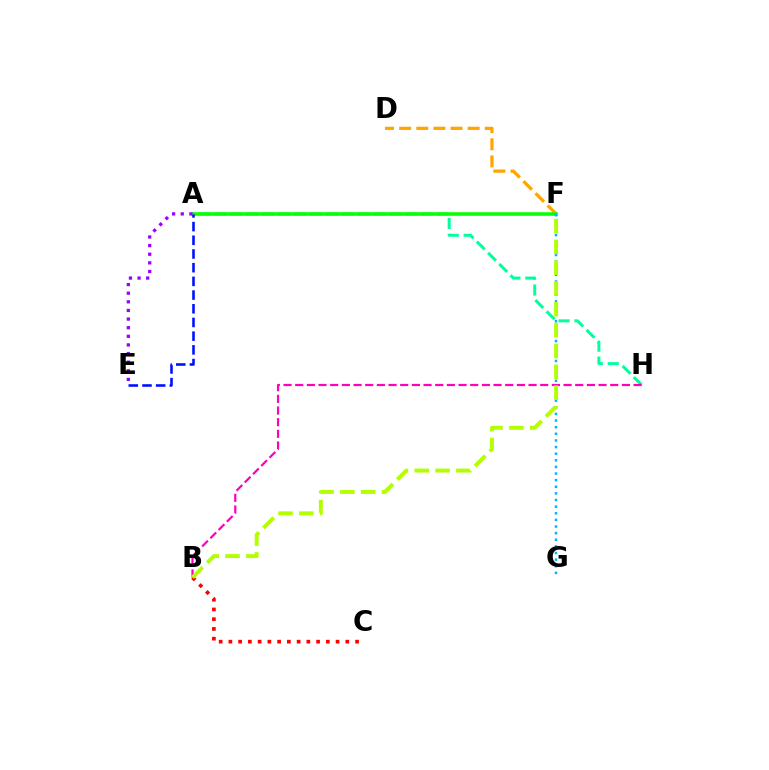{('B', 'C'): [{'color': '#ff0000', 'line_style': 'dotted', 'thickness': 2.65}], ('A', 'H'): [{'color': '#00ff9d', 'line_style': 'dashed', 'thickness': 2.16}], ('D', 'F'): [{'color': '#ffa500', 'line_style': 'dashed', 'thickness': 2.33}], ('A', 'F'): [{'color': '#08ff00', 'line_style': 'solid', 'thickness': 2.55}], ('A', 'E'): [{'color': '#0010ff', 'line_style': 'dashed', 'thickness': 1.86}, {'color': '#9b00ff', 'line_style': 'dotted', 'thickness': 2.34}], ('F', 'G'): [{'color': '#00b5ff', 'line_style': 'dotted', 'thickness': 1.8}], ('B', 'H'): [{'color': '#ff00bd', 'line_style': 'dashed', 'thickness': 1.59}], ('B', 'F'): [{'color': '#b3ff00', 'line_style': 'dashed', 'thickness': 2.83}]}